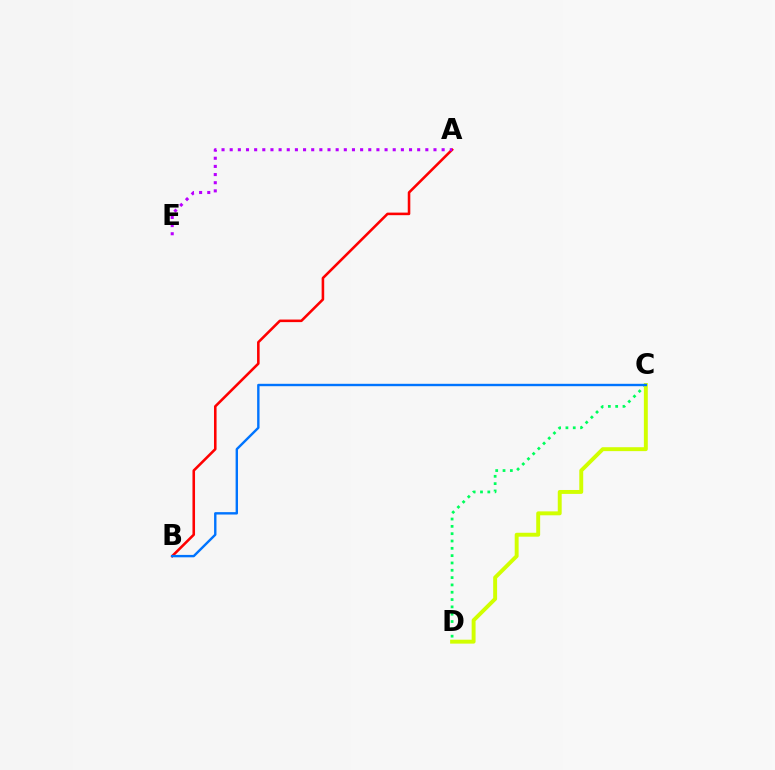{('A', 'B'): [{'color': '#ff0000', 'line_style': 'solid', 'thickness': 1.85}], ('C', 'D'): [{'color': '#00ff5c', 'line_style': 'dotted', 'thickness': 1.99}, {'color': '#d1ff00', 'line_style': 'solid', 'thickness': 2.82}], ('A', 'E'): [{'color': '#b900ff', 'line_style': 'dotted', 'thickness': 2.21}], ('B', 'C'): [{'color': '#0074ff', 'line_style': 'solid', 'thickness': 1.72}]}